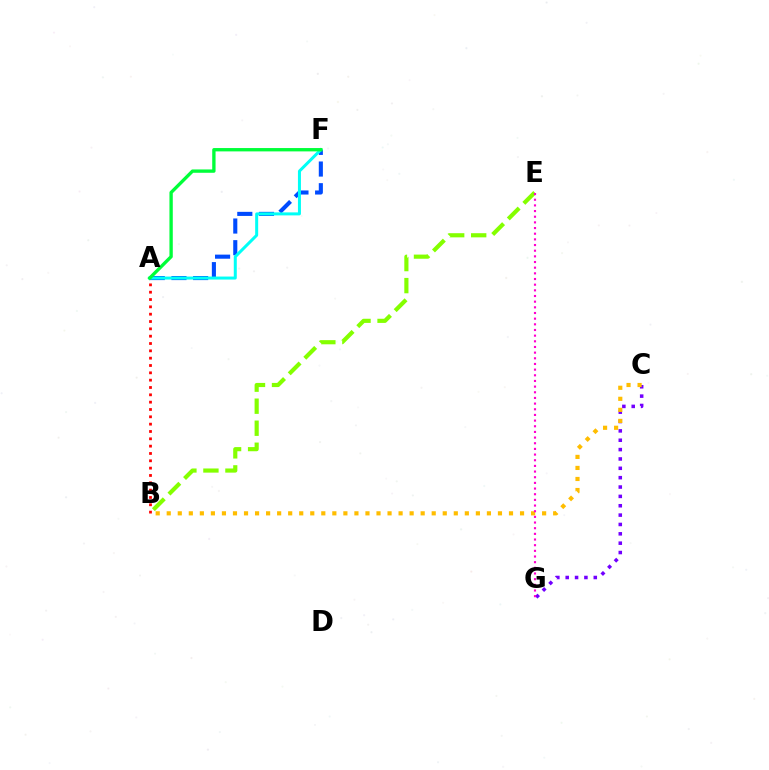{('A', 'B'): [{'color': '#ff0000', 'line_style': 'dotted', 'thickness': 1.99}], ('A', 'F'): [{'color': '#004bff', 'line_style': 'dashed', 'thickness': 2.94}, {'color': '#00fff6', 'line_style': 'solid', 'thickness': 2.16}, {'color': '#00ff39', 'line_style': 'solid', 'thickness': 2.41}], ('C', 'G'): [{'color': '#7200ff', 'line_style': 'dotted', 'thickness': 2.54}], ('B', 'C'): [{'color': '#ffbd00', 'line_style': 'dotted', 'thickness': 3.0}], ('B', 'E'): [{'color': '#84ff00', 'line_style': 'dashed', 'thickness': 2.99}], ('E', 'G'): [{'color': '#ff00cf', 'line_style': 'dotted', 'thickness': 1.54}]}